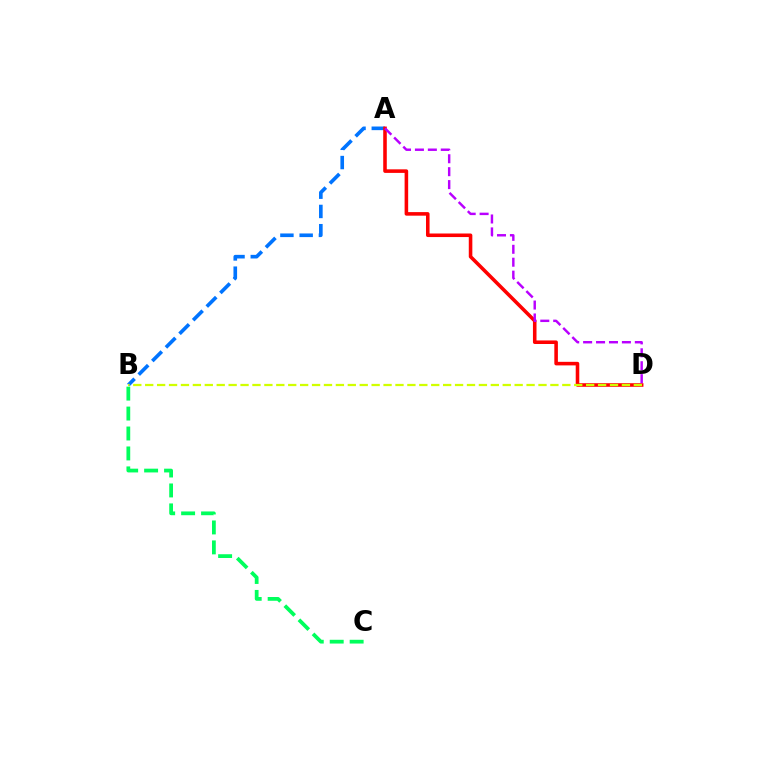{('A', 'B'): [{'color': '#0074ff', 'line_style': 'dashed', 'thickness': 2.62}], ('A', 'D'): [{'color': '#ff0000', 'line_style': 'solid', 'thickness': 2.57}, {'color': '#b900ff', 'line_style': 'dashed', 'thickness': 1.76}], ('B', 'C'): [{'color': '#00ff5c', 'line_style': 'dashed', 'thickness': 2.71}], ('B', 'D'): [{'color': '#d1ff00', 'line_style': 'dashed', 'thickness': 1.62}]}